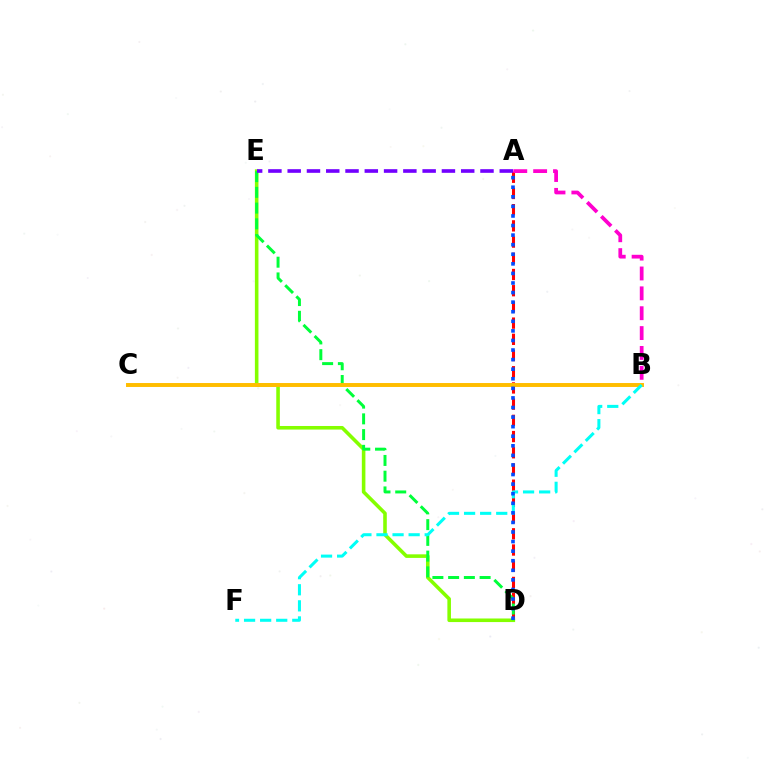{('A', 'D'): [{'color': '#ff0000', 'line_style': 'dashed', 'thickness': 2.2}, {'color': '#004bff', 'line_style': 'dotted', 'thickness': 2.6}], ('D', 'E'): [{'color': '#84ff00', 'line_style': 'solid', 'thickness': 2.57}, {'color': '#00ff39', 'line_style': 'dashed', 'thickness': 2.14}], ('B', 'C'): [{'color': '#ffbd00', 'line_style': 'solid', 'thickness': 2.83}], ('A', 'E'): [{'color': '#7200ff', 'line_style': 'dashed', 'thickness': 2.62}], ('A', 'B'): [{'color': '#ff00cf', 'line_style': 'dashed', 'thickness': 2.7}], ('B', 'F'): [{'color': '#00fff6', 'line_style': 'dashed', 'thickness': 2.18}]}